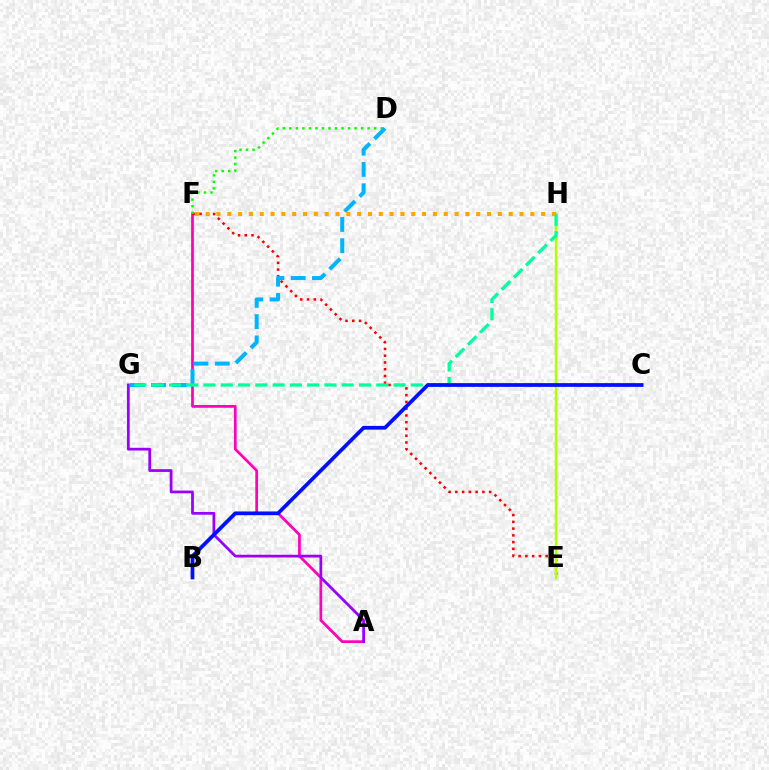{('A', 'F'): [{'color': '#ff00bd', 'line_style': 'solid', 'thickness': 1.96}], ('E', 'F'): [{'color': '#ff0000', 'line_style': 'dotted', 'thickness': 1.84}], ('D', 'F'): [{'color': '#08ff00', 'line_style': 'dotted', 'thickness': 1.77}], ('D', 'G'): [{'color': '#00b5ff', 'line_style': 'dashed', 'thickness': 2.89}], ('E', 'H'): [{'color': '#b3ff00', 'line_style': 'solid', 'thickness': 1.77}], ('G', 'H'): [{'color': '#00ff9d', 'line_style': 'dashed', 'thickness': 2.35}], ('A', 'G'): [{'color': '#9b00ff', 'line_style': 'solid', 'thickness': 1.98}], ('B', 'C'): [{'color': '#0010ff', 'line_style': 'solid', 'thickness': 2.7}], ('F', 'H'): [{'color': '#ffa500', 'line_style': 'dotted', 'thickness': 2.94}]}